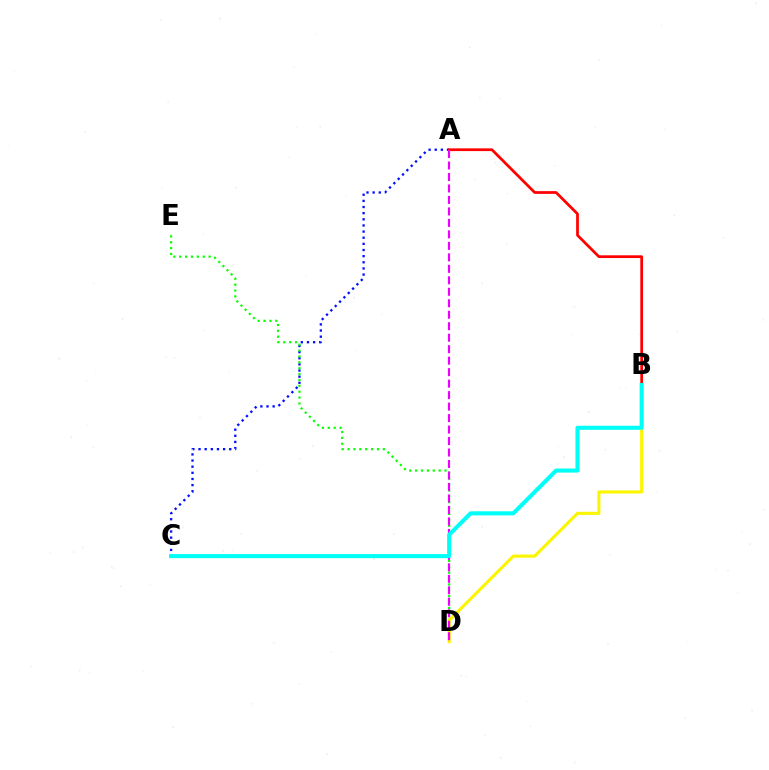{('A', 'C'): [{'color': '#0010ff', 'line_style': 'dotted', 'thickness': 1.67}], ('A', 'B'): [{'color': '#ff0000', 'line_style': 'solid', 'thickness': 1.97}], ('D', 'E'): [{'color': '#08ff00', 'line_style': 'dotted', 'thickness': 1.6}], ('B', 'D'): [{'color': '#fcf500', 'line_style': 'solid', 'thickness': 2.23}], ('A', 'D'): [{'color': '#ee00ff', 'line_style': 'dashed', 'thickness': 1.56}], ('B', 'C'): [{'color': '#00fff6', 'line_style': 'solid', 'thickness': 2.93}]}